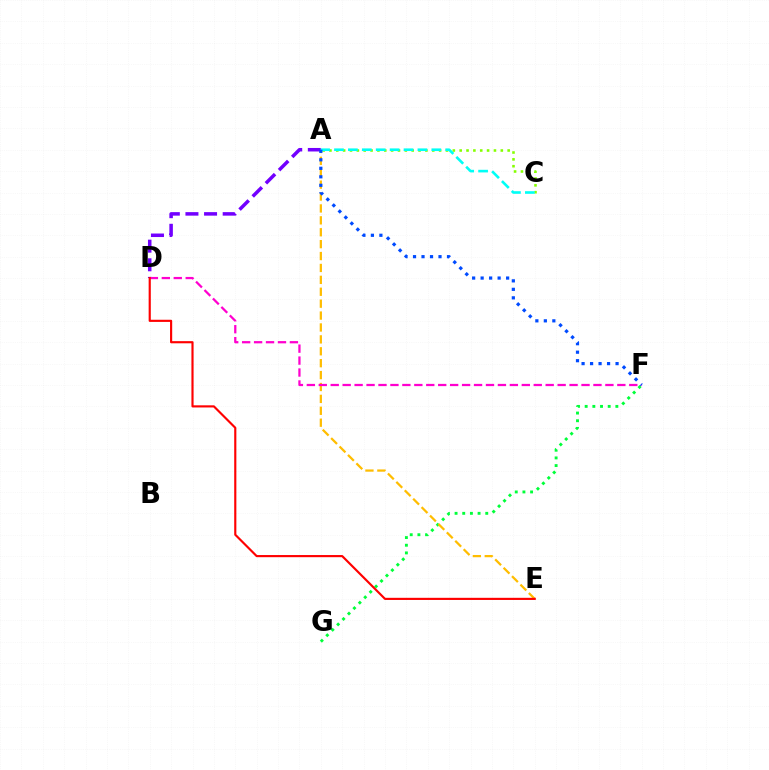{('F', 'G'): [{'color': '#00ff39', 'line_style': 'dotted', 'thickness': 2.08}], ('A', 'E'): [{'color': '#ffbd00', 'line_style': 'dashed', 'thickness': 1.62}], ('A', 'C'): [{'color': '#84ff00', 'line_style': 'dotted', 'thickness': 1.86}, {'color': '#00fff6', 'line_style': 'dashed', 'thickness': 1.89}], ('A', 'D'): [{'color': '#7200ff', 'line_style': 'dashed', 'thickness': 2.53}], ('D', 'F'): [{'color': '#ff00cf', 'line_style': 'dashed', 'thickness': 1.62}], ('D', 'E'): [{'color': '#ff0000', 'line_style': 'solid', 'thickness': 1.55}], ('A', 'F'): [{'color': '#004bff', 'line_style': 'dotted', 'thickness': 2.31}]}